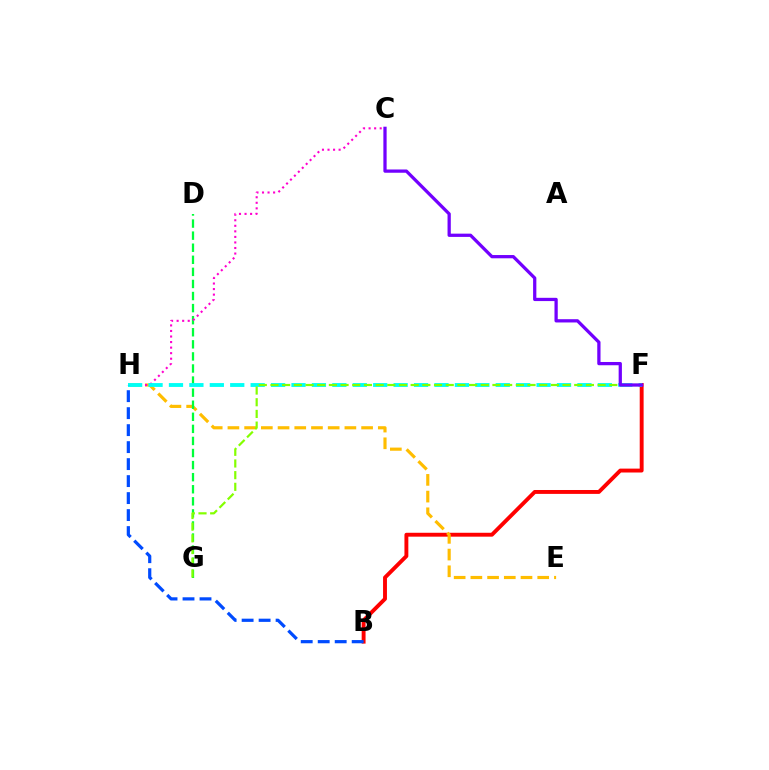{('B', 'F'): [{'color': '#ff0000', 'line_style': 'solid', 'thickness': 2.8}], ('E', 'H'): [{'color': '#ffbd00', 'line_style': 'dashed', 'thickness': 2.27}], ('D', 'G'): [{'color': '#00ff39', 'line_style': 'dashed', 'thickness': 1.64}], ('C', 'H'): [{'color': '#ff00cf', 'line_style': 'dotted', 'thickness': 1.51}], ('F', 'H'): [{'color': '#00fff6', 'line_style': 'dashed', 'thickness': 2.77}], ('B', 'H'): [{'color': '#004bff', 'line_style': 'dashed', 'thickness': 2.31}], ('F', 'G'): [{'color': '#84ff00', 'line_style': 'dashed', 'thickness': 1.59}], ('C', 'F'): [{'color': '#7200ff', 'line_style': 'solid', 'thickness': 2.35}]}